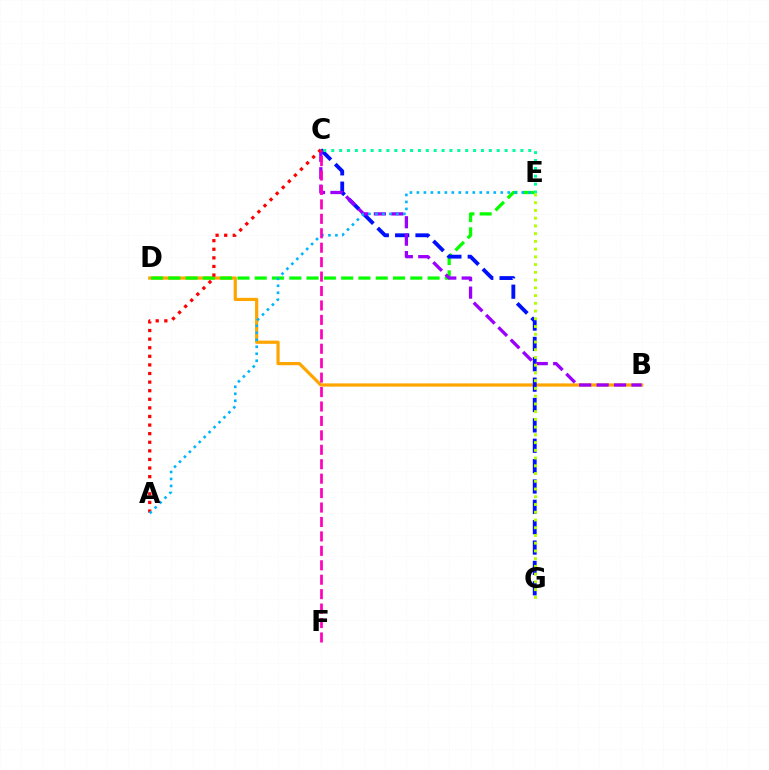{('B', 'D'): [{'color': '#ffa500', 'line_style': 'solid', 'thickness': 2.31}], ('D', 'E'): [{'color': '#08ff00', 'line_style': 'dashed', 'thickness': 2.35}], ('C', 'G'): [{'color': '#0010ff', 'line_style': 'dashed', 'thickness': 2.77}], ('B', 'C'): [{'color': '#9b00ff', 'line_style': 'dashed', 'thickness': 2.37}], ('C', 'E'): [{'color': '#00ff9d', 'line_style': 'dotted', 'thickness': 2.14}], ('A', 'C'): [{'color': '#ff0000', 'line_style': 'dotted', 'thickness': 2.34}], ('A', 'E'): [{'color': '#00b5ff', 'line_style': 'dotted', 'thickness': 1.9}], ('C', 'F'): [{'color': '#ff00bd', 'line_style': 'dashed', 'thickness': 1.96}], ('E', 'G'): [{'color': '#b3ff00', 'line_style': 'dotted', 'thickness': 2.1}]}